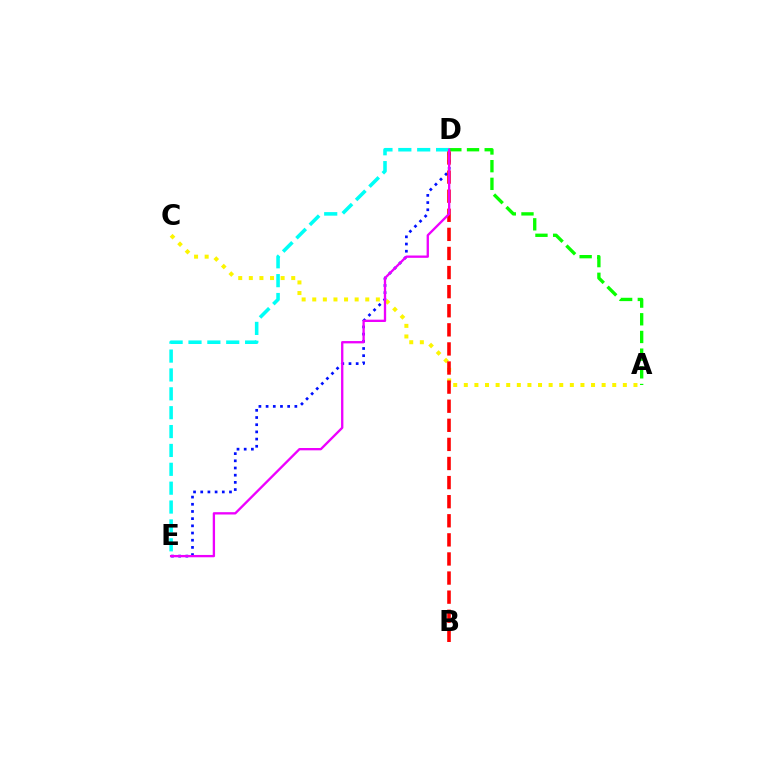{('A', 'C'): [{'color': '#fcf500', 'line_style': 'dotted', 'thickness': 2.88}], ('D', 'E'): [{'color': '#00fff6', 'line_style': 'dashed', 'thickness': 2.56}, {'color': '#0010ff', 'line_style': 'dotted', 'thickness': 1.95}, {'color': '#ee00ff', 'line_style': 'solid', 'thickness': 1.67}], ('A', 'D'): [{'color': '#08ff00', 'line_style': 'dashed', 'thickness': 2.4}], ('B', 'D'): [{'color': '#ff0000', 'line_style': 'dashed', 'thickness': 2.59}]}